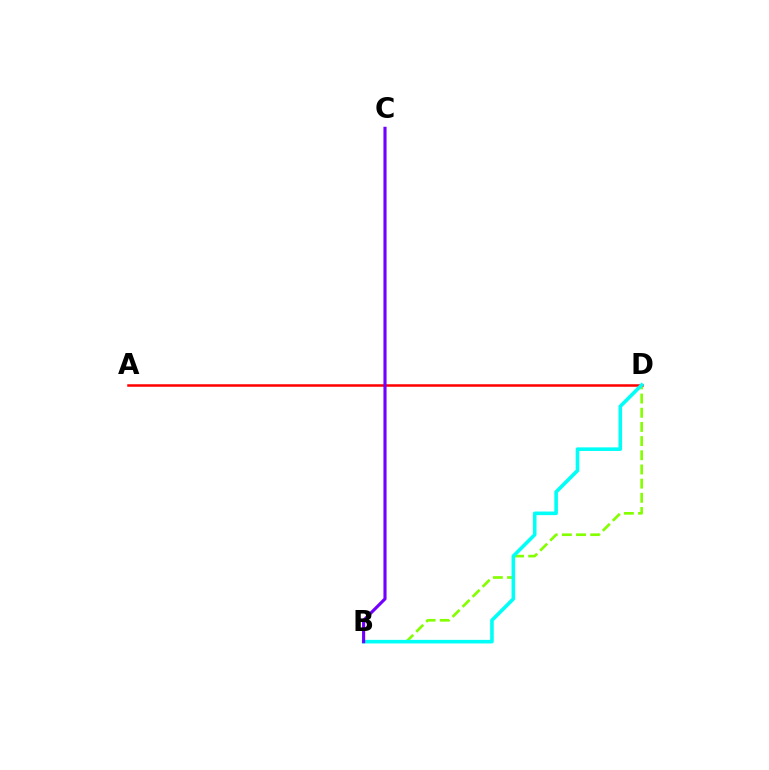{('B', 'D'): [{'color': '#84ff00', 'line_style': 'dashed', 'thickness': 1.93}, {'color': '#00fff6', 'line_style': 'solid', 'thickness': 2.59}], ('A', 'D'): [{'color': '#ff0000', 'line_style': 'solid', 'thickness': 1.81}], ('B', 'C'): [{'color': '#7200ff', 'line_style': 'solid', 'thickness': 2.25}]}